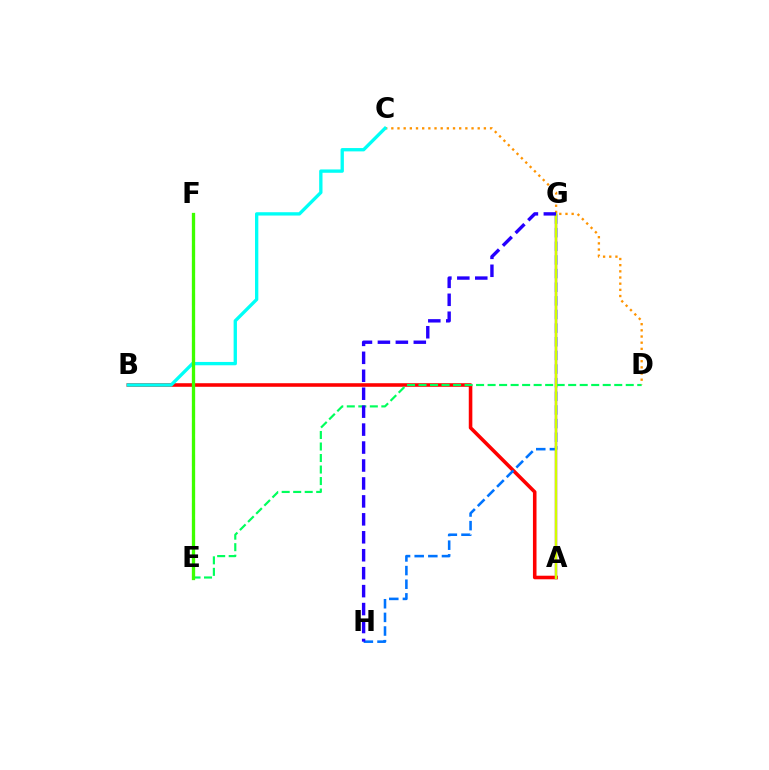{('A', 'B'): [{'color': '#ff0000', 'line_style': 'solid', 'thickness': 2.57}], ('G', 'H'): [{'color': '#0074ff', 'line_style': 'dashed', 'thickness': 1.85}, {'color': '#2500ff', 'line_style': 'dashed', 'thickness': 2.44}], ('A', 'G'): [{'color': '#b900ff', 'line_style': 'solid', 'thickness': 1.7}, {'color': '#d1ff00', 'line_style': 'solid', 'thickness': 1.76}], ('D', 'E'): [{'color': '#00ff5c', 'line_style': 'dashed', 'thickness': 1.56}], ('C', 'D'): [{'color': '#ff9400', 'line_style': 'dotted', 'thickness': 1.68}], ('B', 'C'): [{'color': '#00fff6', 'line_style': 'solid', 'thickness': 2.4}], ('E', 'F'): [{'color': '#ff00ac', 'line_style': 'dashed', 'thickness': 2.19}, {'color': '#3dff00', 'line_style': 'solid', 'thickness': 2.36}]}